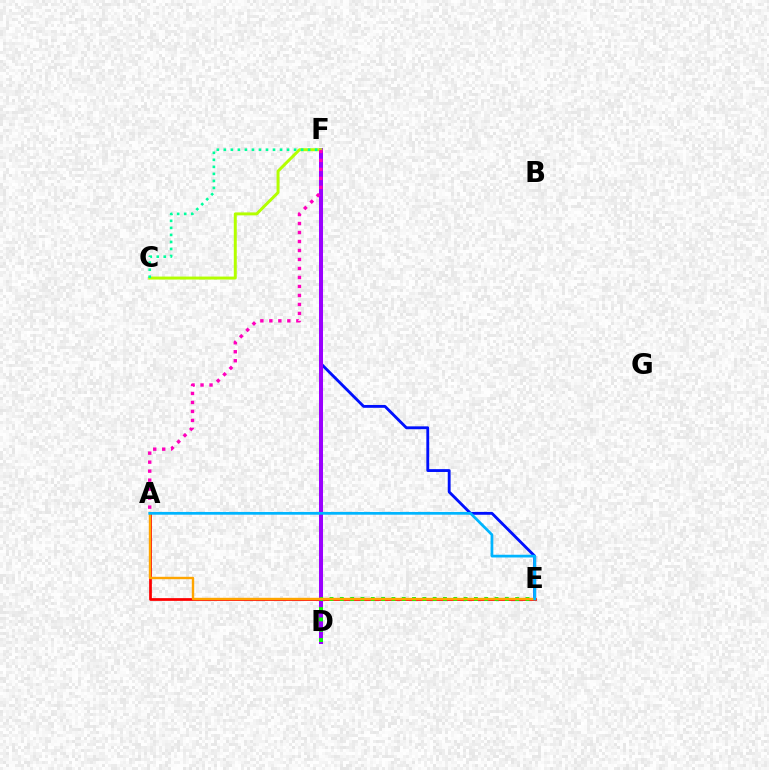{('E', 'F'): [{'color': '#0010ff', 'line_style': 'solid', 'thickness': 2.05}], ('D', 'F'): [{'color': '#9b00ff', 'line_style': 'solid', 'thickness': 2.89}], ('C', 'F'): [{'color': '#b3ff00', 'line_style': 'solid', 'thickness': 2.14}, {'color': '#00ff9d', 'line_style': 'dotted', 'thickness': 1.91}], ('A', 'E'): [{'color': '#ff0000', 'line_style': 'solid', 'thickness': 1.98}, {'color': '#ffa500', 'line_style': 'solid', 'thickness': 1.72}, {'color': '#00b5ff', 'line_style': 'solid', 'thickness': 1.96}], ('D', 'E'): [{'color': '#08ff00', 'line_style': 'dotted', 'thickness': 2.8}], ('A', 'F'): [{'color': '#ff00bd', 'line_style': 'dotted', 'thickness': 2.44}]}